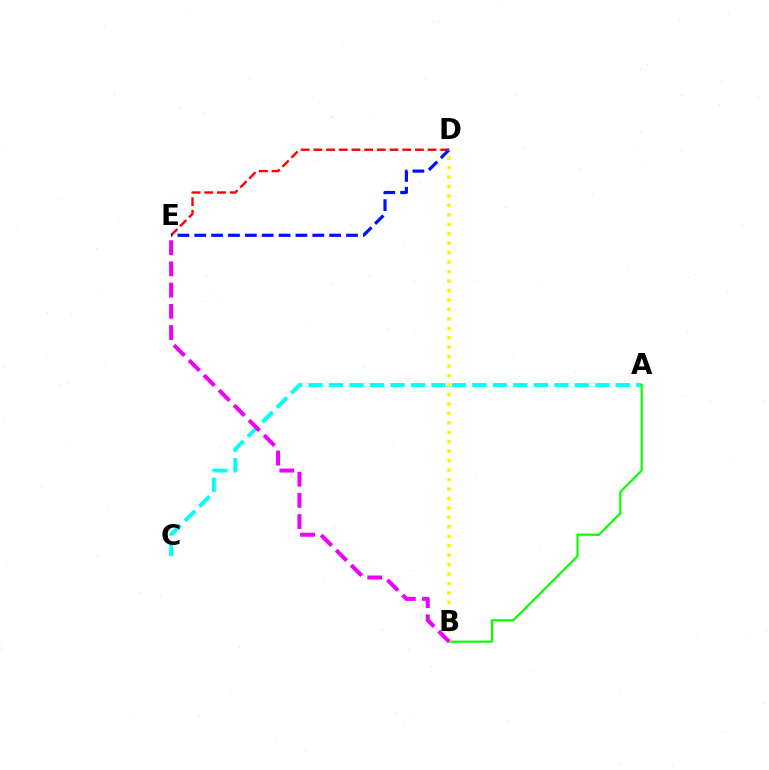{('D', 'E'): [{'color': '#ff0000', 'line_style': 'dashed', 'thickness': 1.72}, {'color': '#0010ff', 'line_style': 'dashed', 'thickness': 2.29}], ('A', 'C'): [{'color': '#00fff6', 'line_style': 'dashed', 'thickness': 2.78}], ('A', 'B'): [{'color': '#08ff00', 'line_style': 'solid', 'thickness': 1.57}], ('B', 'D'): [{'color': '#fcf500', 'line_style': 'dotted', 'thickness': 2.57}], ('B', 'E'): [{'color': '#ee00ff', 'line_style': 'dashed', 'thickness': 2.88}]}